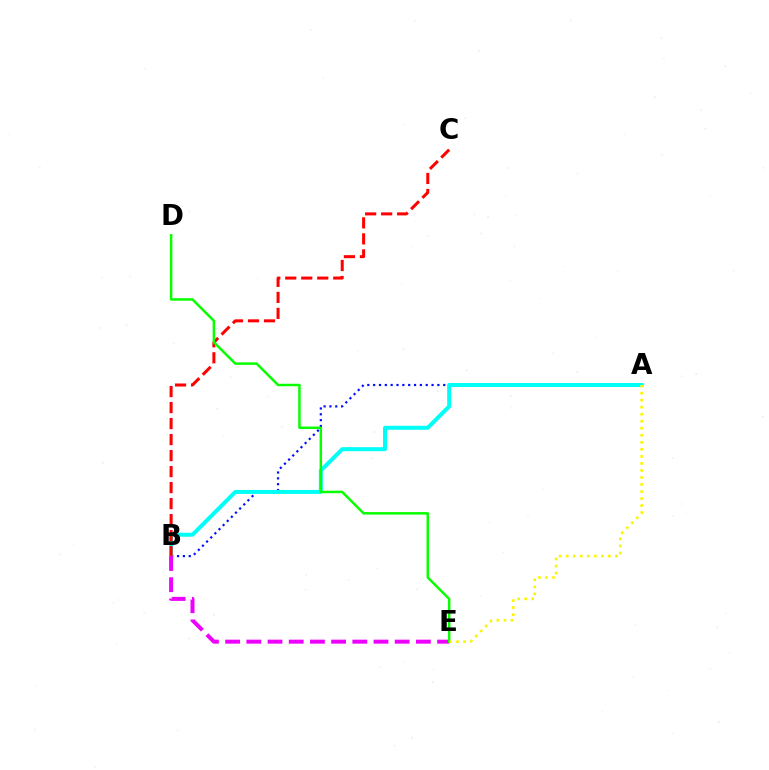{('A', 'B'): [{'color': '#0010ff', 'line_style': 'dotted', 'thickness': 1.59}, {'color': '#00fff6', 'line_style': 'solid', 'thickness': 2.87}], ('B', 'E'): [{'color': '#ee00ff', 'line_style': 'dashed', 'thickness': 2.88}], ('B', 'C'): [{'color': '#ff0000', 'line_style': 'dashed', 'thickness': 2.17}], ('D', 'E'): [{'color': '#08ff00', 'line_style': 'solid', 'thickness': 1.79}], ('A', 'E'): [{'color': '#fcf500', 'line_style': 'dotted', 'thickness': 1.91}]}